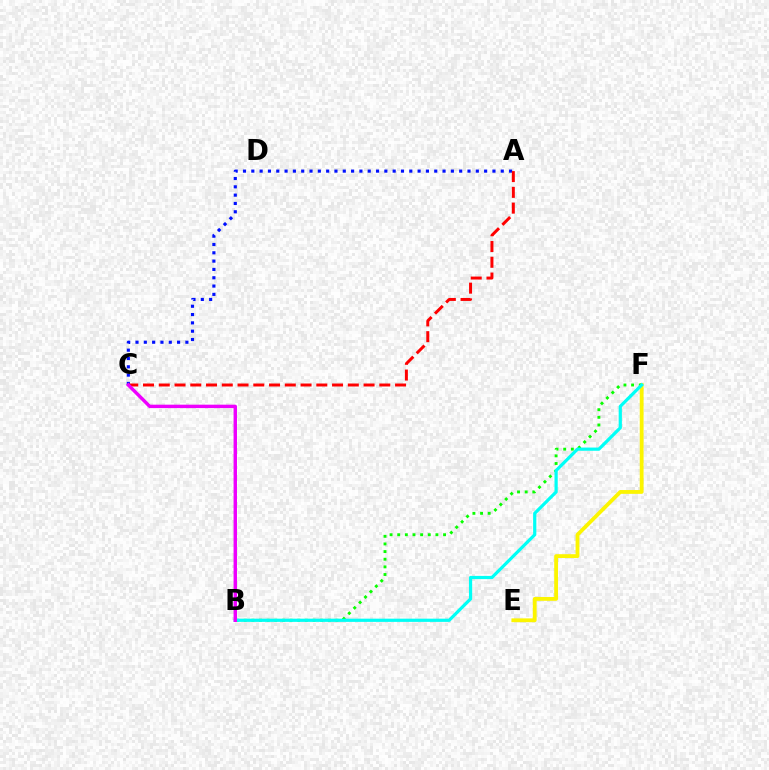{('A', 'C'): [{'color': '#0010ff', 'line_style': 'dotted', 'thickness': 2.26}, {'color': '#ff0000', 'line_style': 'dashed', 'thickness': 2.14}], ('E', 'F'): [{'color': '#fcf500', 'line_style': 'solid', 'thickness': 2.75}], ('B', 'F'): [{'color': '#08ff00', 'line_style': 'dotted', 'thickness': 2.08}, {'color': '#00fff6', 'line_style': 'solid', 'thickness': 2.31}], ('B', 'C'): [{'color': '#ee00ff', 'line_style': 'solid', 'thickness': 2.46}]}